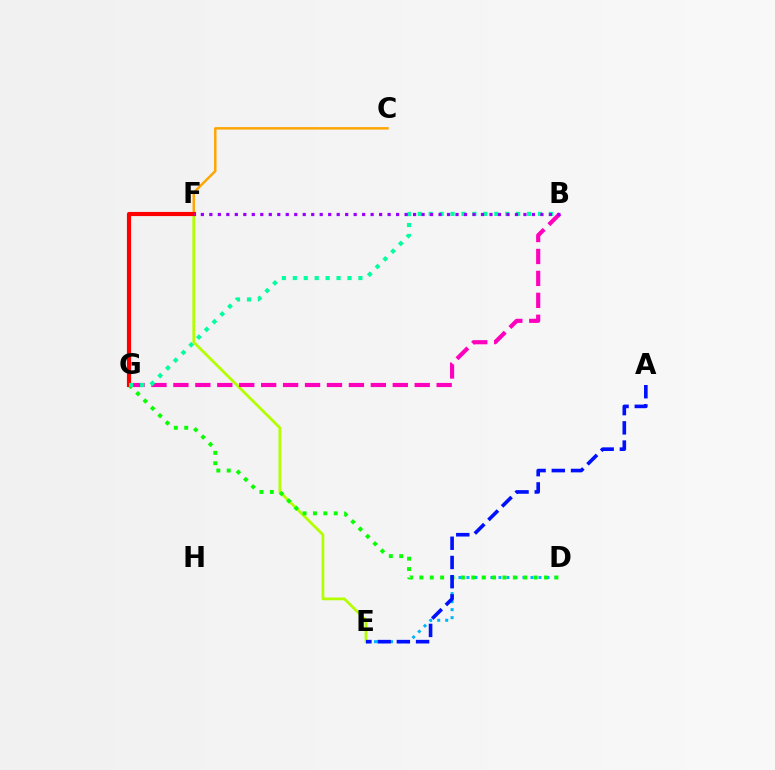{('D', 'E'): [{'color': '#00b5ff', 'line_style': 'dotted', 'thickness': 2.17}], ('E', 'F'): [{'color': '#b3ff00', 'line_style': 'solid', 'thickness': 1.98}], ('B', 'G'): [{'color': '#ff00bd', 'line_style': 'dashed', 'thickness': 2.98}, {'color': '#00ff9d', 'line_style': 'dotted', 'thickness': 2.97}], ('D', 'G'): [{'color': '#08ff00', 'line_style': 'dotted', 'thickness': 2.82}], ('C', 'F'): [{'color': '#ffa500', 'line_style': 'solid', 'thickness': 1.76}], ('A', 'E'): [{'color': '#0010ff', 'line_style': 'dashed', 'thickness': 2.61}], ('F', 'G'): [{'color': '#ff0000', 'line_style': 'solid', 'thickness': 2.98}], ('B', 'F'): [{'color': '#9b00ff', 'line_style': 'dotted', 'thickness': 2.31}]}